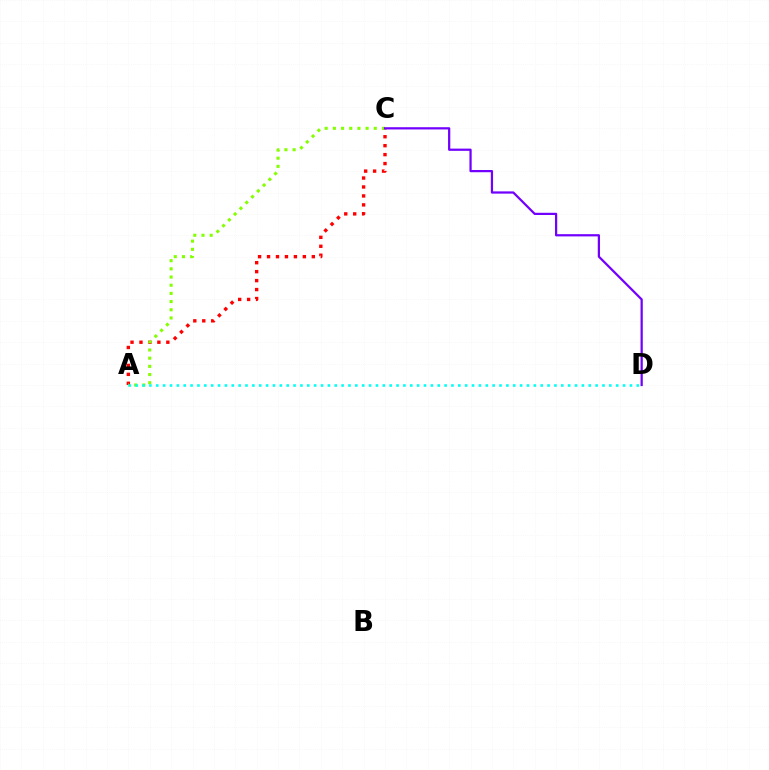{('A', 'C'): [{'color': '#ff0000', 'line_style': 'dotted', 'thickness': 2.43}, {'color': '#84ff00', 'line_style': 'dotted', 'thickness': 2.22}], ('A', 'D'): [{'color': '#00fff6', 'line_style': 'dotted', 'thickness': 1.87}], ('C', 'D'): [{'color': '#7200ff', 'line_style': 'solid', 'thickness': 1.61}]}